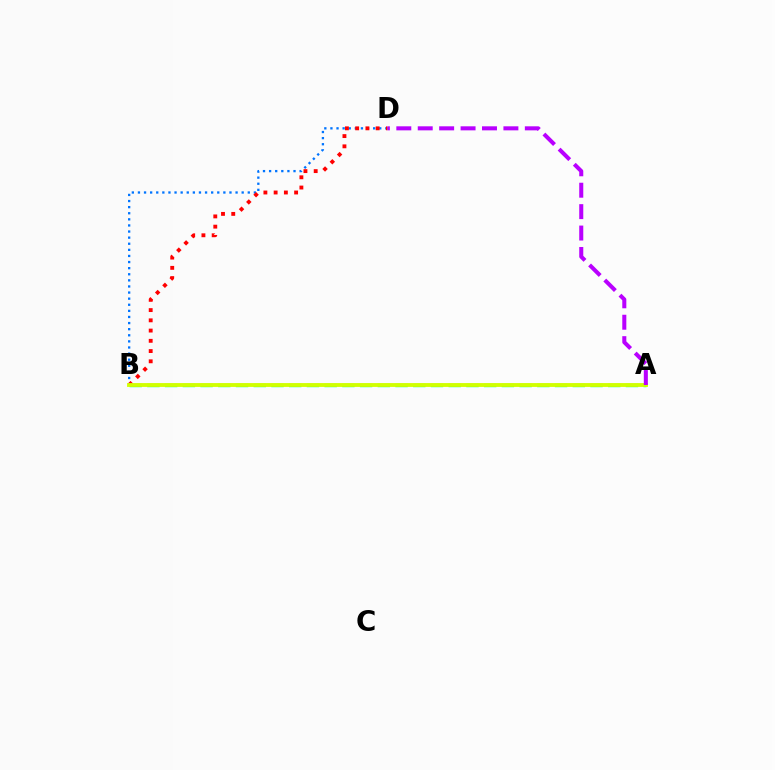{('A', 'B'): [{'color': '#00ff5c', 'line_style': 'dashed', 'thickness': 2.41}, {'color': '#d1ff00', 'line_style': 'solid', 'thickness': 2.77}], ('B', 'D'): [{'color': '#0074ff', 'line_style': 'dotted', 'thickness': 1.66}, {'color': '#ff0000', 'line_style': 'dotted', 'thickness': 2.78}], ('A', 'D'): [{'color': '#b900ff', 'line_style': 'dashed', 'thickness': 2.91}]}